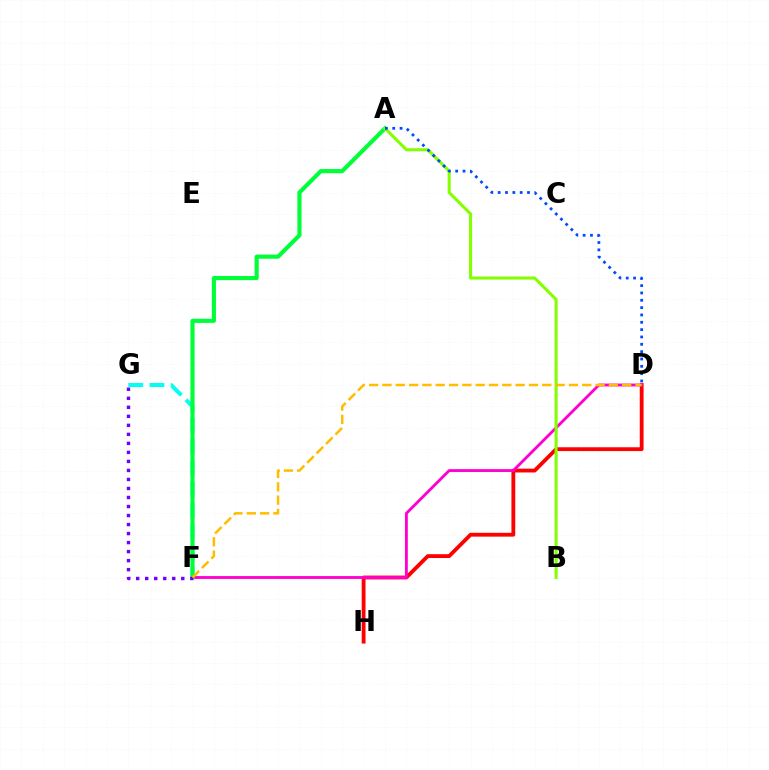{('F', 'G'): [{'color': '#00fff6', 'line_style': 'dashed', 'thickness': 2.89}, {'color': '#7200ff', 'line_style': 'dotted', 'thickness': 2.45}], ('D', 'H'): [{'color': '#ff0000', 'line_style': 'solid', 'thickness': 2.75}], ('D', 'F'): [{'color': '#ff00cf', 'line_style': 'solid', 'thickness': 2.05}, {'color': '#ffbd00', 'line_style': 'dashed', 'thickness': 1.81}], ('A', 'F'): [{'color': '#00ff39', 'line_style': 'solid', 'thickness': 2.98}], ('A', 'B'): [{'color': '#84ff00', 'line_style': 'solid', 'thickness': 2.21}], ('A', 'D'): [{'color': '#004bff', 'line_style': 'dotted', 'thickness': 1.99}]}